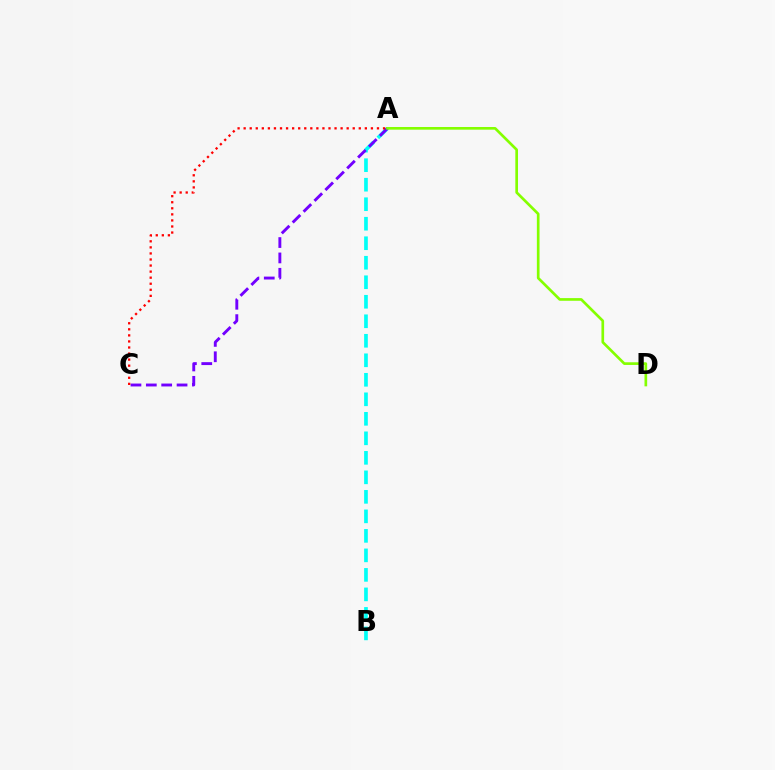{('A', 'B'): [{'color': '#00fff6', 'line_style': 'dashed', 'thickness': 2.65}], ('A', 'C'): [{'color': '#7200ff', 'line_style': 'dashed', 'thickness': 2.09}, {'color': '#ff0000', 'line_style': 'dotted', 'thickness': 1.65}], ('A', 'D'): [{'color': '#84ff00', 'line_style': 'solid', 'thickness': 1.93}]}